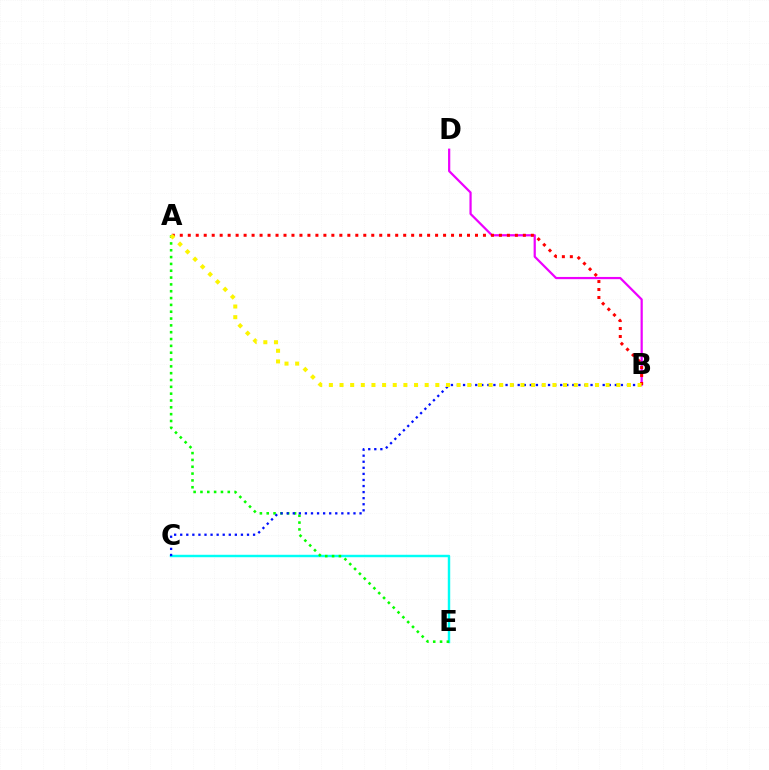{('C', 'E'): [{'color': '#00fff6', 'line_style': 'solid', 'thickness': 1.76}], ('A', 'E'): [{'color': '#08ff00', 'line_style': 'dotted', 'thickness': 1.86}], ('B', 'D'): [{'color': '#ee00ff', 'line_style': 'solid', 'thickness': 1.6}], ('B', 'C'): [{'color': '#0010ff', 'line_style': 'dotted', 'thickness': 1.65}], ('A', 'B'): [{'color': '#ff0000', 'line_style': 'dotted', 'thickness': 2.17}, {'color': '#fcf500', 'line_style': 'dotted', 'thickness': 2.89}]}